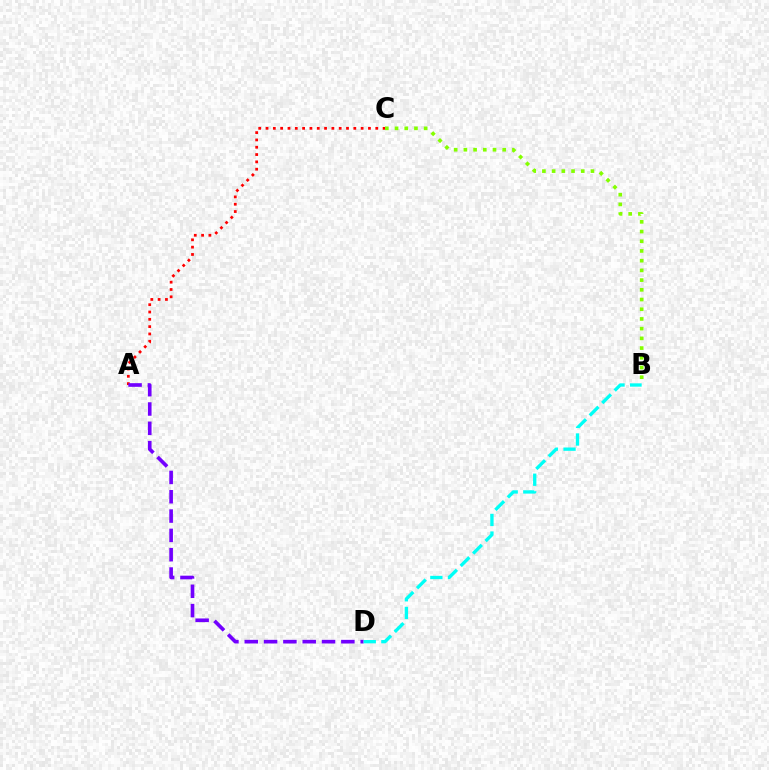{('A', 'C'): [{'color': '#ff0000', 'line_style': 'dotted', 'thickness': 1.99}], ('A', 'D'): [{'color': '#7200ff', 'line_style': 'dashed', 'thickness': 2.62}], ('B', 'D'): [{'color': '#00fff6', 'line_style': 'dashed', 'thickness': 2.39}], ('B', 'C'): [{'color': '#84ff00', 'line_style': 'dotted', 'thickness': 2.64}]}